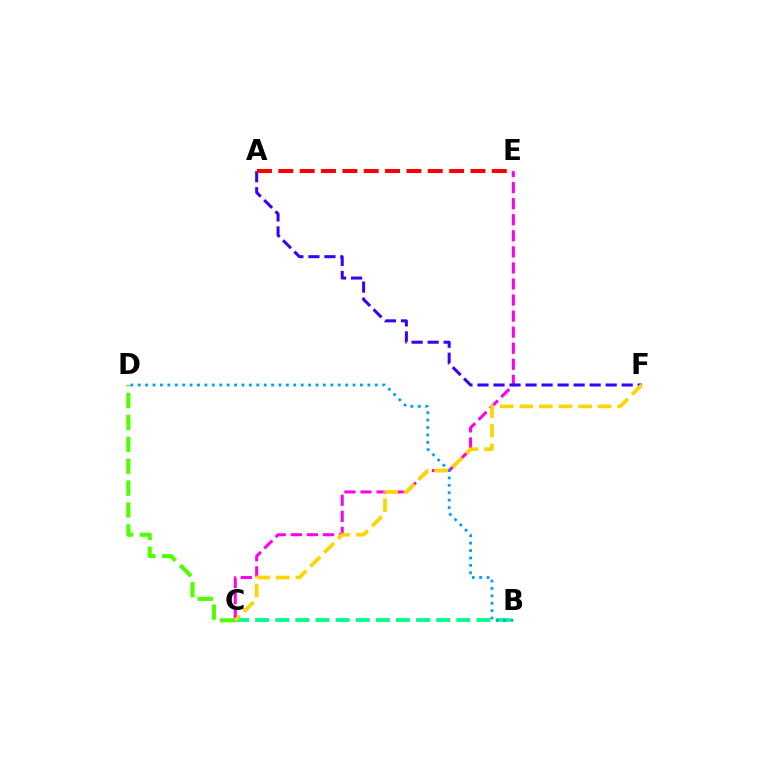{('C', 'E'): [{'color': '#ff00ed', 'line_style': 'dashed', 'thickness': 2.18}], ('A', 'F'): [{'color': '#3700ff', 'line_style': 'dashed', 'thickness': 2.18}], ('B', 'C'): [{'color': '#00ff86', 'line_style': 'dashed', 'thickness': 2.73}], ('C', 'D'): [{'color': '#4fff00', 'line_style': 'dashed', 'thickness': 2.97}], ('A', 'E'): [{'color': '#ff0000', 'line_style': 'dashed', 'thickness': 2.9}], ('B', 'D'): [{'color': '#009eff', 'line_style': 'dotted', 'thickness': 2.01}], ('C', 'F'): [{'color': '#ffd500', 'line_style': 'dashed', 'thickness': 2.66}]}